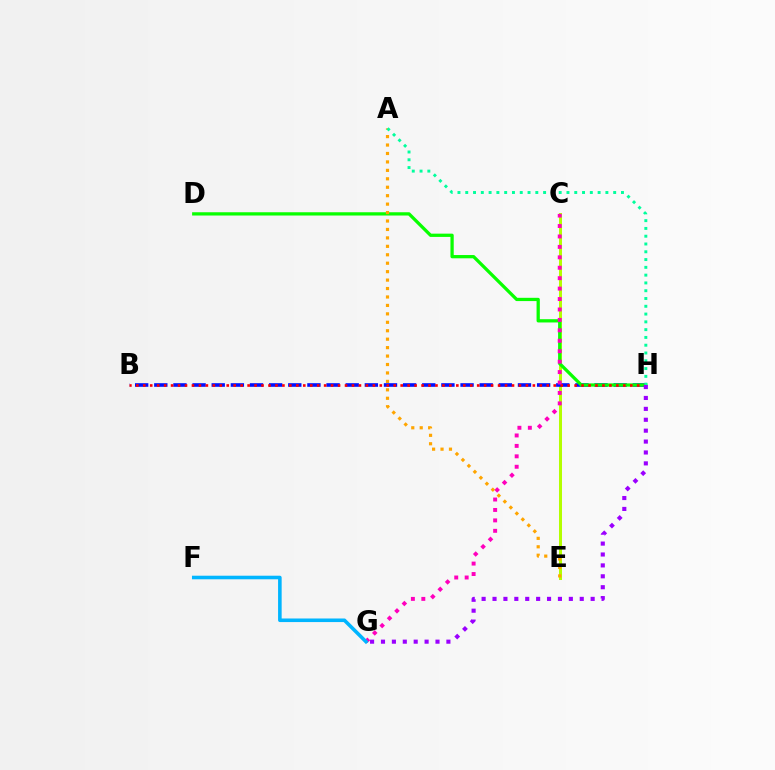{('C', 'E'): [{'color': '#b3ff00', 'line_style': 'solid', 'thickness': 2.16}], ('B', 'H'): [{'color': '#0010ff', 'line_style': 'dashed', 'thickness': 2.6}, {'color': '#ff0000', 'line_style': 'dotted', 'thickness': 1.89}], ('D', 'H'): [{'color': '#08ff00', 'line_style': 'solid', 'thickness': 2.35}], ('C', 'G'): [{'color': '#ff00bd', 'line_style': 'dotted', 'thickness': 2.83}], ('F', 'G'): [{'color': '#00b5ff', 'line_style': 'solid', 'thickness': 2.58}], ('G', 'H'): [{'color': '#9b00ff', 'line_style': 'dotted', 'thickness': 2.96}], ('A', 'E'): [{'color': '#ffa500', 'line_style': 'dotted', 'thickness': 2.29}], ('A', 'H'): [{'color': '#00ff9d', 'line_style': 'dotted', 'thickness': 2.12}]}